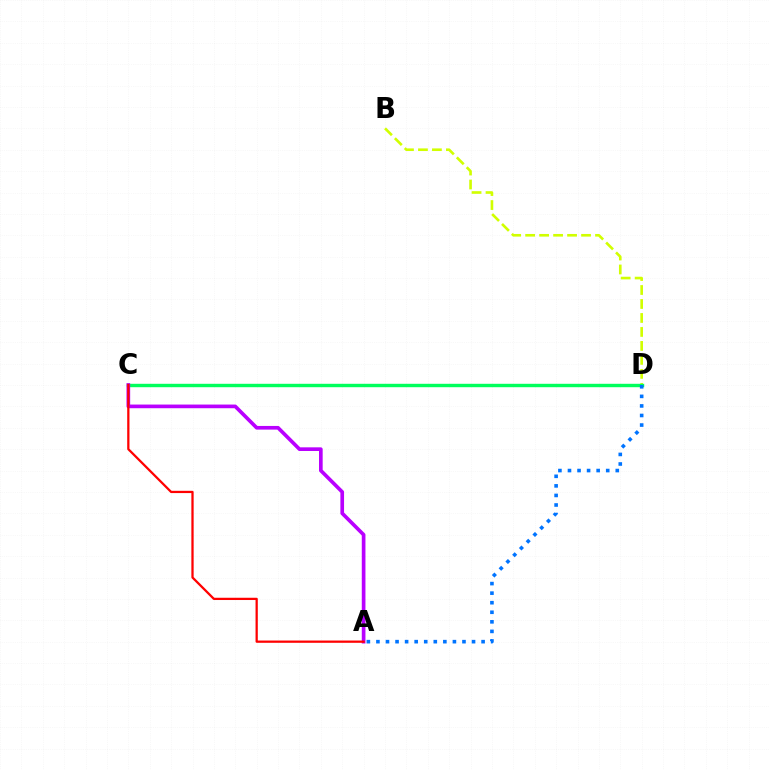{('B', 'D'): [{'color': '#d1ff00', 'line_style': 'dashed', 'thickness': 1.9}], ('C', 'D'): [{'color': '#00ff5c', 'line_style': 'solid', 'thickness': 2.46}], ('A', 'C'): [{'color': '#b900ff', 'line_style': 'solid', 'thickness': 2.64}, {'color': '#ff0000', 'line_style': 'solid', 'thickness': 1.63}], ('A', 'D'): [{'color': '#0074ff', 'line_style': 'dotted', 'thickness': 2.6}]}